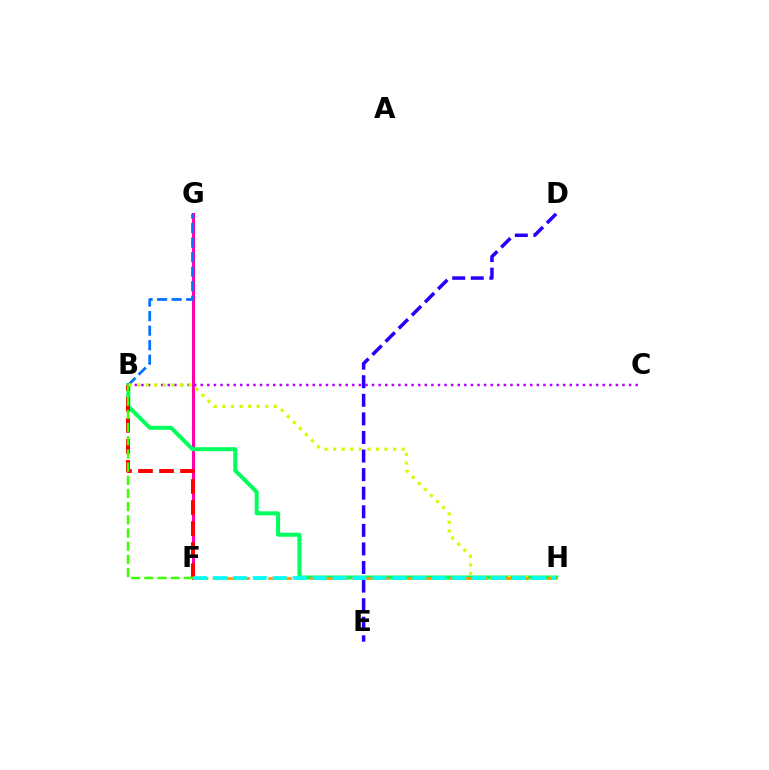{('F', 'G'): [{'color': '#ff00ac', 'line_style': 'solid', 'thickness': 2.18}], ('B', 'H'): [{'color': '#00ff5c', 'line_style': 'solid', 'thickness': 2.89}, {'color': '#d1ff00', 'line_style': 'dotted', 'thickness': 2.33}], ('B', 'C'): [{'color': '#b900ff', 'line_style': 'dotted', 'thickness': 1.79}], ('D', 'E'): [{'color': '#2500ff', 'line_style': 'dashed', 'thickness': 2.52}], ('B', 'G'): [{'color': '#0074ff', 'line_style': 'dashed', 'thickness': 1.97}], ('B', 'F'): [{'color': '#ff0000', 'line_style': 'dashed', 'thickness': 2.86}, {'color': '#3dff00', 'line_style': 'dashed', 'thickness': 1.79}], ('F', 'H'): [{'color': '#ff9400', 'line_style': 'dashed', 'thickness': 1.89}, {'color': '#00fff6', 'line_style': 'dashed', 'thickness': 2.71}]}